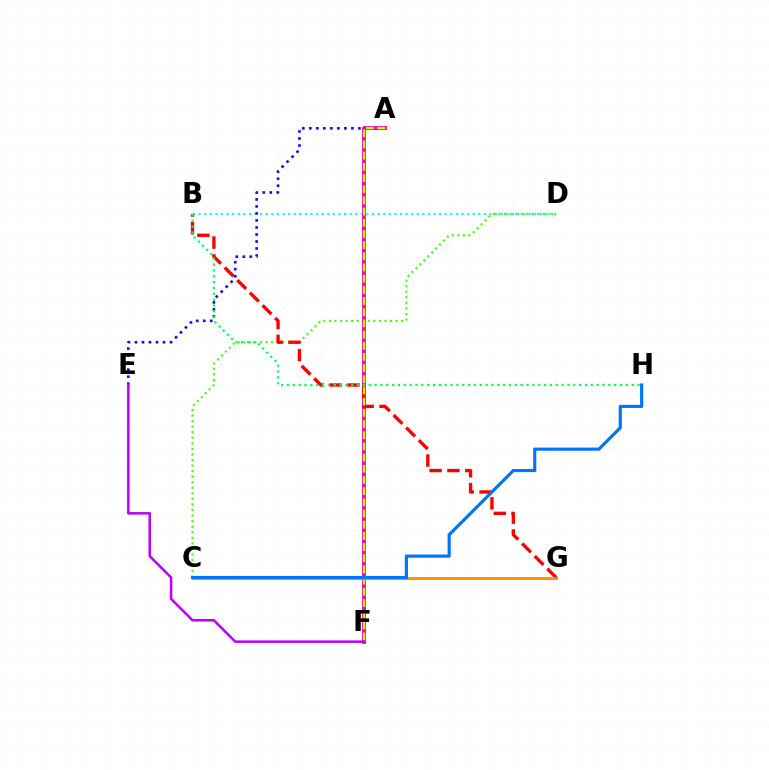{('B', 'D'): [{'color': '#00fff6', 'line_style': 'dotted', 'thickness': 1.52}], ('A', 'E'): [{'color': '#2500ff', 'line_style': 'dotted', 'thickness': 1.91}], ('C', 'D'): [{'color': '#3dff00', 'line_style': 'dotted', 'thickness': 1.51}], ('A', 'F'): [{'color': '#ff00ac', 'line_style': 'solid', 'thickness': 2.75}, {'color': '#d1ff00', 'line_style': 'dashed', 'thickness': 1.52}], ('B', 'G'): [{'color': '#ff0000', 'line_style': 'dashed', 'thickness': 2.42}], ('C', 'G'): [{'color': '#ff9400', 'line_style': 'solid', 'thickness': 2.17}], ('C', 'H'): [{'color': '#0074ff', 'line_style': 'solid', 'thickness': 2.27}], ('B', 'H'): [{'color': '#00ff5c', 'line_style': 'dotted', 'thickness': 1.59}], ('E', 'F'): [{'color': '#b900ff', 'line_style': 'solid', 'thickness': 1.82}]}